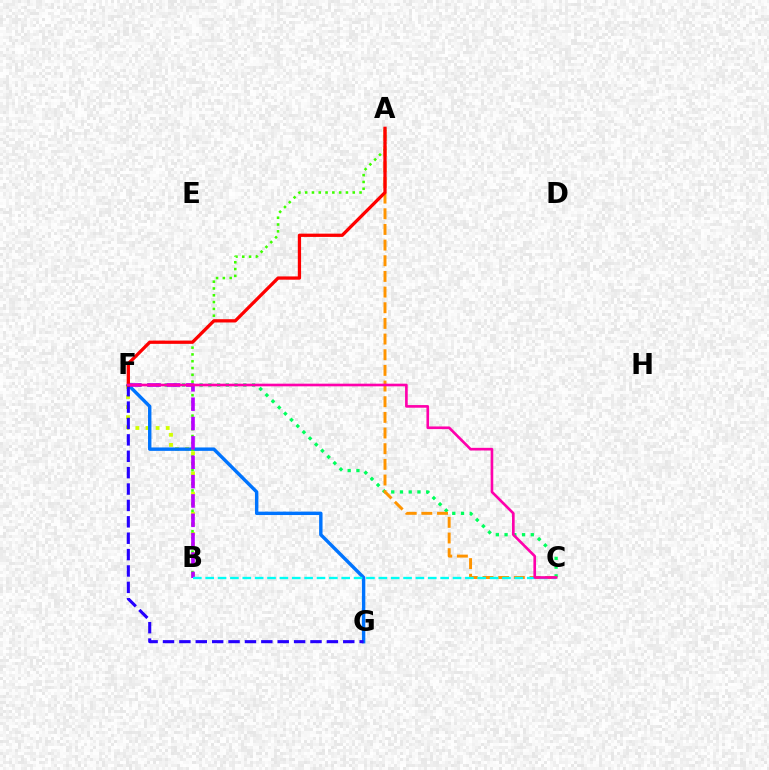{('B', 'F'): [{'color': '#d1ff00', 'line_style': 'dotted', 'thickness': 2.74}, {'color': '#b900ff', 'line_style': 'dashed', 'thickness': 2.63}], ('C', 'F'): [{'color': '#00ff5c', 'line_style': 'dotted', 'thickness': 2.37}, {'color': '#ff00ac', 'line_style': 'solid', 'thickness': 1.91}], ('A', 'C'): [{'color': '#ff9400', 'line_style': 'dashed', 'thickness': 2.13}], ('F', 'G'): [{'color': '#0074ff', 'line_style': 'solid', 'thickness': 2.45}, {'color': '#2500ff', 'line_style': 'dashed', 'thickness': 2.23}], ('A', 'B'): [{'color': '#3dff00', 'line_style': 'dotted', 'thickness': 1.85}], ('B', 'C'): [{'color': '#00fff6', 'line_style': 'dashed', 'thickness': 1.68}], ('A', 'F'): [{'color': '#ff0000', 'line_style': 'solid', 'thickness': 2.36}]}